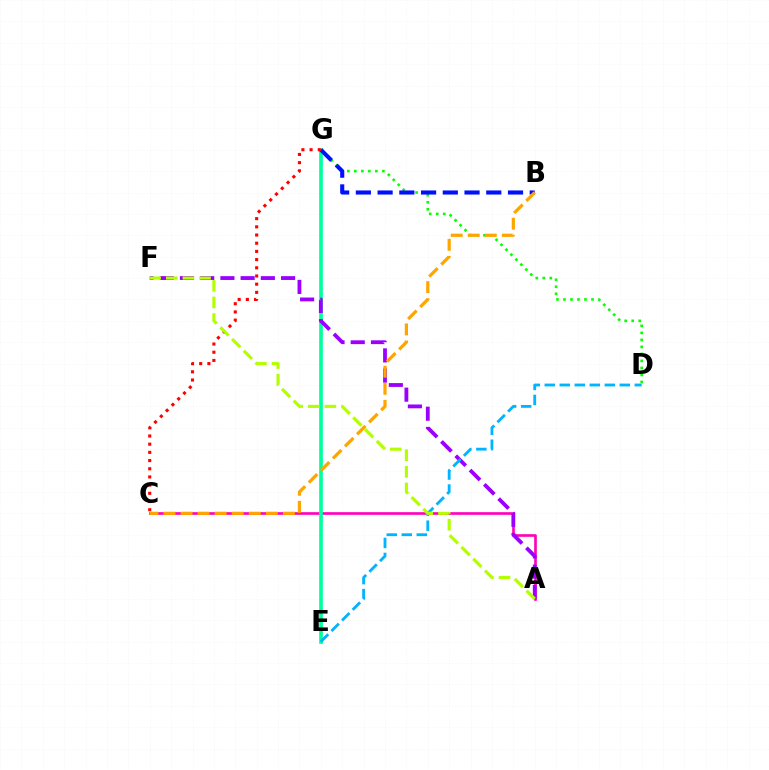{('D', 'G'): [{'color': '#08ff00', 'line_style': 'dotted', 'thickness': 1.9}], ('A', 'C'): [{'color': '#ff00bd', 'line_style': 'solid', 'thickness': 1.91}], ('E', 'G'): [{'color': '#00ff9d', 'line_style': 'solid', 'thickness': 2.63}], ('A', 'F'): [{'color': '#9b00ff', 'line_style': 'dashed', 'thickness': 2.75}, {'color': '#b3ff00', 'line_style': 'dashed', 'thickness': 2.26}], ('B', 'G'): [{'color': '#0010ff', 'line_style': 'dashed', 'thickness': 2.95}], ('D', 'E'): [{'color': '#00b5ff', 'line_style': 'dashed', 'thickness': 2.04}], ('C', 'G'): [{'color': '#ff0000', 'line_style': 'dotted', 'thickness': 2.23}], ('B', 'C'): [{'color': '#ffa500', 'line_style': 'dashed', 'thickness': 2.32}]}